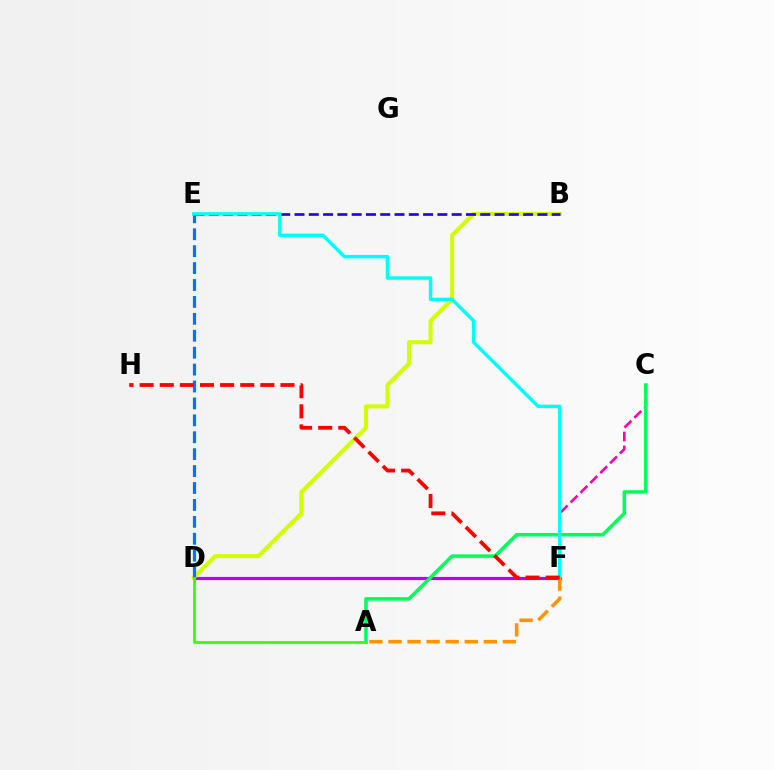{('D', 'F'): [{'color': '#b900ff', 'line_style': 'solid', 'thickness': 2.29}], ('C', 'F'): [{'color': '#ff00ac', 'line_style': 'dashed', 'thickness': 1.89}], ('B', 'D'): [{'color': '#d1ff00', 'line_style': 'solid', 'thickness': 2.94}], ('A', 'C'): [{'color': '#00ff5c', 'line_style': 'solid', 'thickness': 2.56}], ('D', 'E'): [{'color': '#0074ff', 'line_style': 'dashed', 'thickness': 2.3}], ('B', 'E'): [{'color': '#2500ff', 'line_style': 'dashed', 'thickness': 1.94}], ('E', 'F'): [{'color': '#00fff6', 'line_style': 'solid', 'thickness': 2.49}], ('A', 'D'): [{'color': '#3dff00', 'line_style': 'solid', 'thickness': 2.06}], ('A', 'F'): [{'color': '#ff9400', 'line_style': 'dashed', 'thickness': 2.59}], ('F', 'H'): [{'color': '#ff0000', 'line_style': 'dashed', 'thickness': 2.73}]}